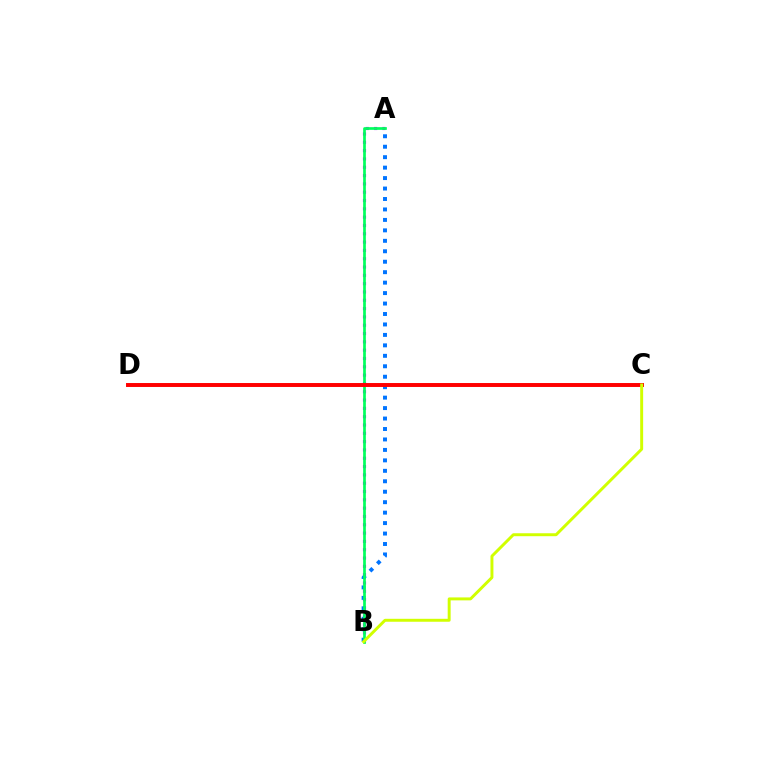{('A', 'B'): [{'color': '#b900ff', 'line_style': 'dotted', 'thickness': 2.26}, {'color': '#0074ff', 'line_style': 'dotted', 'thickness': 2.84}, {'color': '#00ff5c', 'line_style': 'solid', 'thickness': 1.95}], ('C', 'D'): [{'color': '#ff0000', 'line_style': 'solid', 'thickness': 2.83}], ('B', 'C'): [{'color': '#d1ff00', 'line_style': 'solid', 'thickness': 2.12}]}